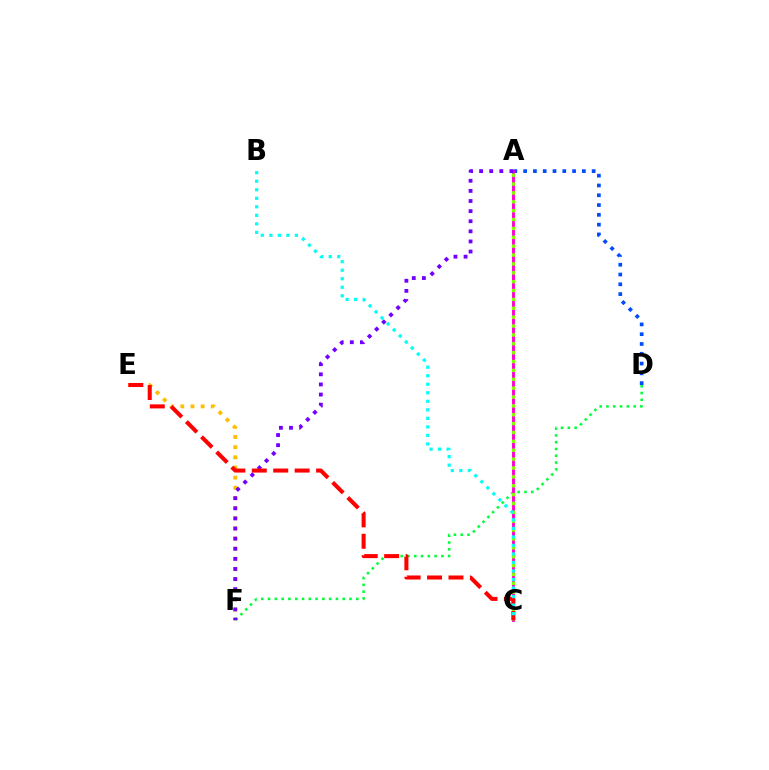{('E', 'F'): [{'color': '#ffbd00', 'line_style': 'dotted', 'thickness': 2.76}], ('D', 'F'): [{'color': '#00ff39', 'line_style': 'dotted', 'thickness': 1.84}], ('A', 'D'): [{'color': '#004bff', 'line_style': 'dotted', 'thickness': 2.66}], ('A', 'C'): [{'color': '#ff00cf', 'line_style': 'solid', 'thickness': 2.08}, {'color': '#84ff00', 'line_style': 'dotted', 'thickness': 2.41}], ('A', 'F'): [{'color': '#7200ff', 'line_style': 'dotted', 'thickness': 2.75}], ('C', 'E'): [{'color': '#ff0000', 'line_style': 'dashed', 'thickness': 2.91}], ('B', 'C'): [{'color': '#00fff6', 'line_style': 'dotted', 'thickness': 2.32}]}